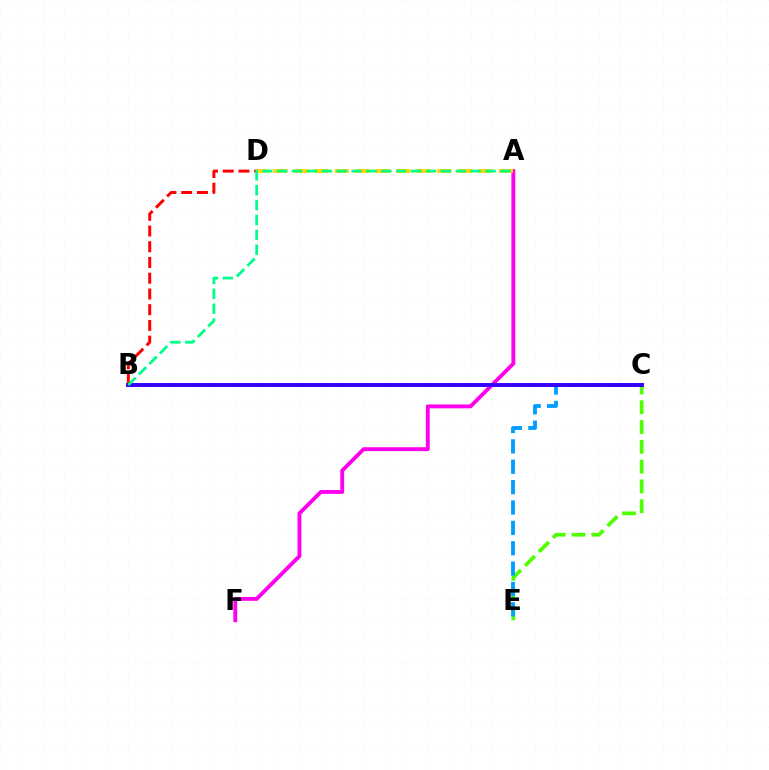{('C', 'E'): [{'color': '#4fff00', 'line_style': 'dashed', 'thickness': 2.69}, {'color': '#009eff', 'line_style': 'dashed', 'thickness': 2.77}], ('A', 'F'): [{'color': '#ff00ed', 'line_style': 'solid', 'thickness': 2.79}], ('B', 'D'): [{'color': '#ff0000', 'line_style': 'dashed', 'thickness': 2.14}], ('A', 'D'): [{'color': '#ffd500', 'line_style': 'dashed', 'thickness': 2.78}], ('B', 'C'): [{'color': '#3700ff', 'line_style': 'solid', 'thickness': 2.84}], ('A', 'B'): [{'color': '#00ff86', 'line_style': 'dashed', 'thickness': 2.02}]}